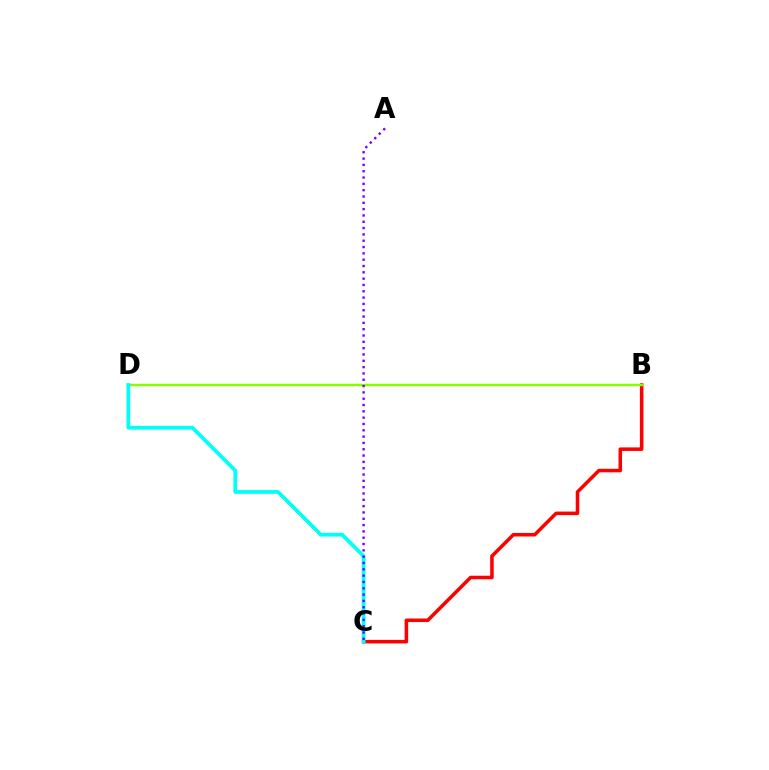{('B', 'C'): [{'color': '#ff0000', 'line_style': 'solid', 'thickness': 2.54}], ('B', 'D'): [{'color': '#84ff00', 'line_style': 'solid', 'thickness': 1.77}], ('C', 'D'): [{'color': '#00fff6', 'line_style': 'solid', 'thickness': 2.7}], ('A', 'C'): [{'color': '#7200ff', 'line_style': 'dotted', 'thickness': 1.72}]}